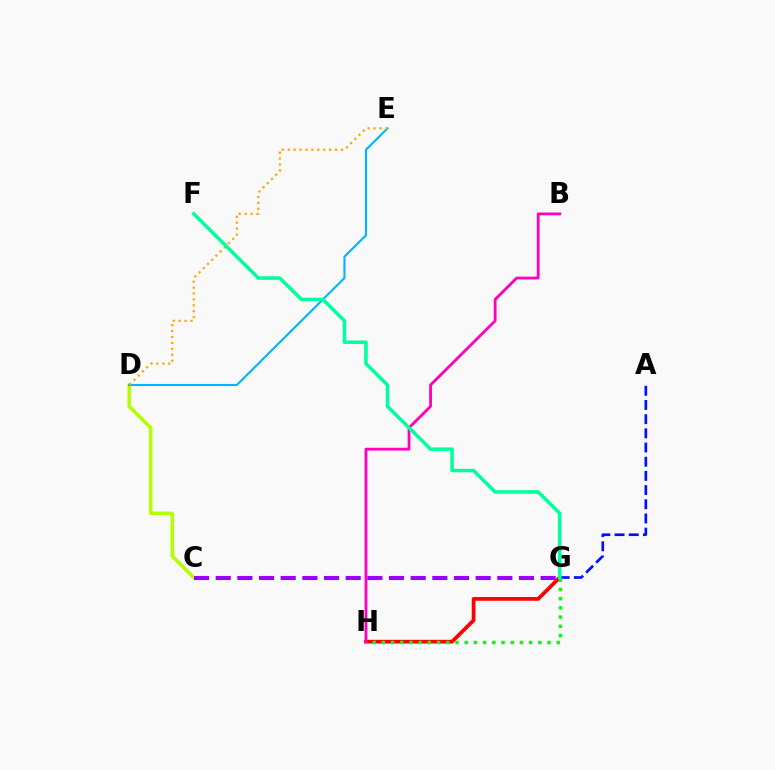{('G', 'H'): [{'color': '#ff0000', 'line_style': 'solid', 'thickness': 2.69}, {'color': '#08ff00', 'line_style': 'dotted', 'thickness': 2.5}], ('C', 'D'): [{'color': '#b3ff00', 'line_style': 'solid', 'thickness': 2.54}], ('C', 'G'): [{'color': '#9b00ff', 'line_style': 'dashed', 'thickness': 2.94}], ('D', 'E'): [{'color': '#00b5ff', 'line_style': 'solid', 'thickness': 1.52}, {'color': '#ffa500', 'line_style': 'dotted', 'thickness': 1.61}], ('A', 'G'): [{'color': '#0010ff', 'line_style': 'dashed', 'thickness': 1.93}], ('B', 'H'): [{'color': '#ff00bd', 'line_style': 'solid', 'thickness': 2.03}], ('F', 'G'): [{'color': '#00ff9d', 'line_style': 'solid', 'thickness': 2.53}]}